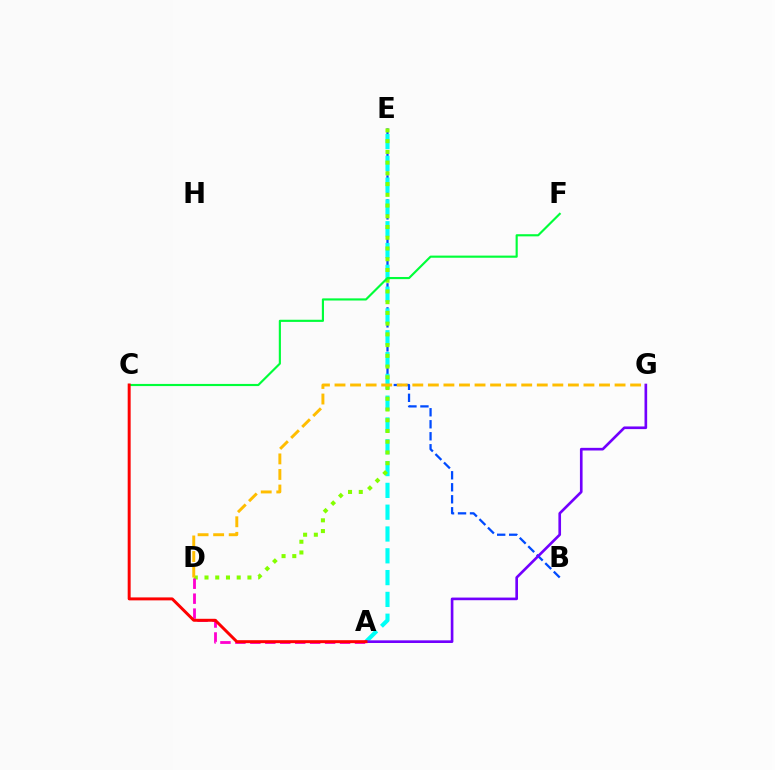{('B', 'E'): [{'color': '#004bff', 'line_style': 'dashed', 'thickness': 1.63}], ('A', 'E'): [{'color': '#00fff6', 'line_style': 'dashed', 'thickness': 2.96}], ('D', 'E'): [{'color': '#84ff00', 'line_style': 'dotted', 'thickness': 2.92}], ('A', 'G'): [{'color': '#7200ff', 'line_style': 'solid', 'thickness': 1.91}], ('C', 'F'): [{'color': '#00ff39', 'line_style': 'solid', 'thickness': 1.55}], ('A', 'D'): [{'color': '#ff00cf', 'line_style': 'dashed', 'thickness': 2.03}], ('A', 'C'): [{'color': '#ff0000', 'line_style': 'solid', 'thickness': 2.13}], ('D', 'G'): [{'color': '#ffbd00', 'line_style': 'dashed', 'thickness': 2.11}]}